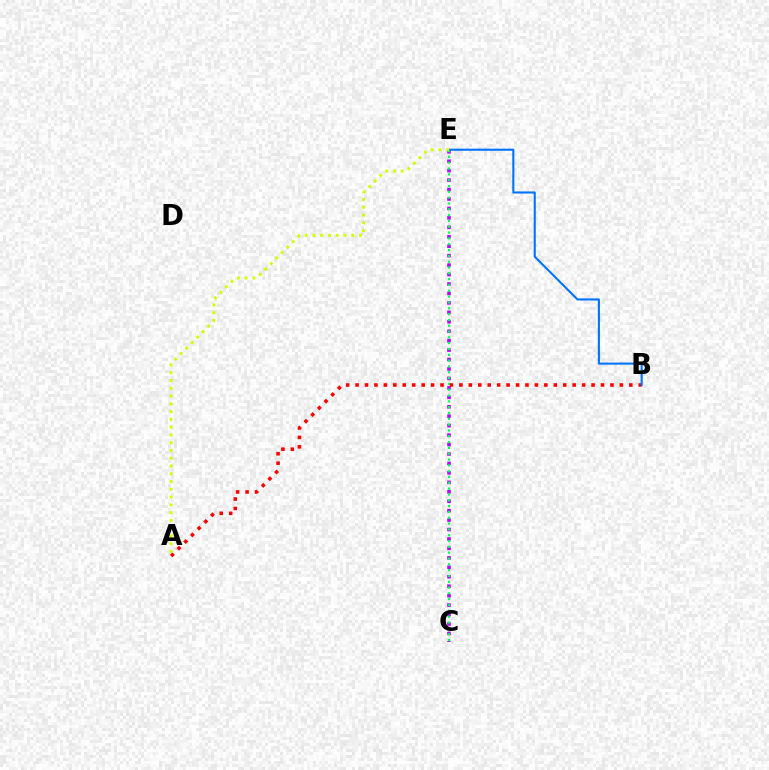{('C', 'E'): [{'color': '#b900ff', 'line_style': 'dotted', 'thickness': 2.57}, {'color': '#00ff5c', 'line_style': 'dotted', 'thickness': 1.58}], ('A', 'B'): [{'color': '#ff0000', 'line_style': 'dotted', 'thickness': 2.56}], ('B', 'E'): [{'color': '#0074ff', 'line_style': 'solid', 'thickness': 1.52}], ('A', 'E'): [{'color': '#d1ff00', 'line_style': 'dotted', 'thickness': 2.11}]}